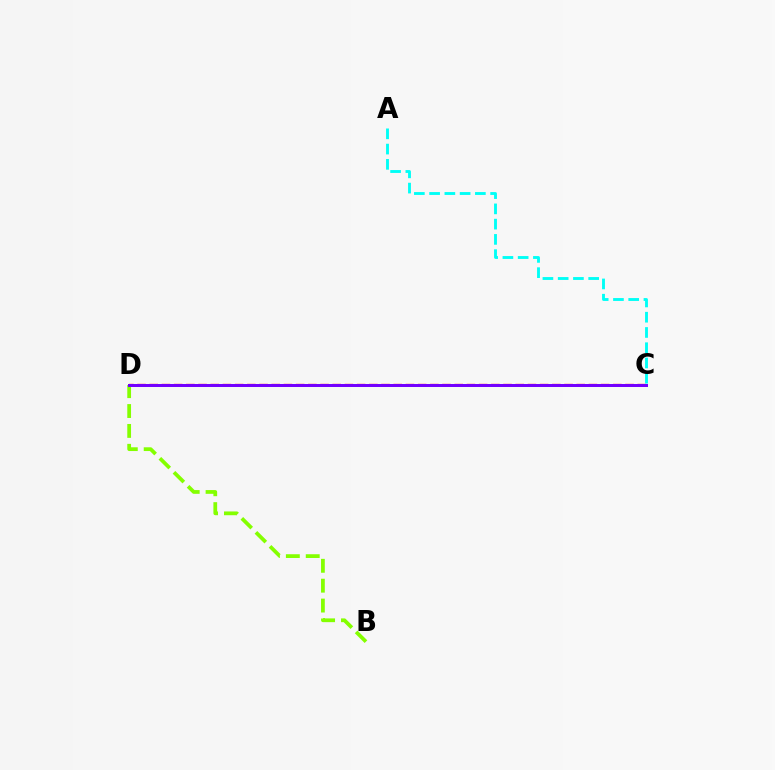{('B', 'D'): [{'color': '#84ff00', 'line_style': 'dashed', 'thickness': 2.7}], ('C', 'D'): [{'color': '#ff0000', 'line_style': 'dashed', 'thickness': 1.66}, {'color': '#7200ff', 'line_style': 'solid', 'thickness': 2.15}], ('A', 'C'): [{'color': '#00fff6', 'line_style': 'dashed', 'thickness': 2.07}]}